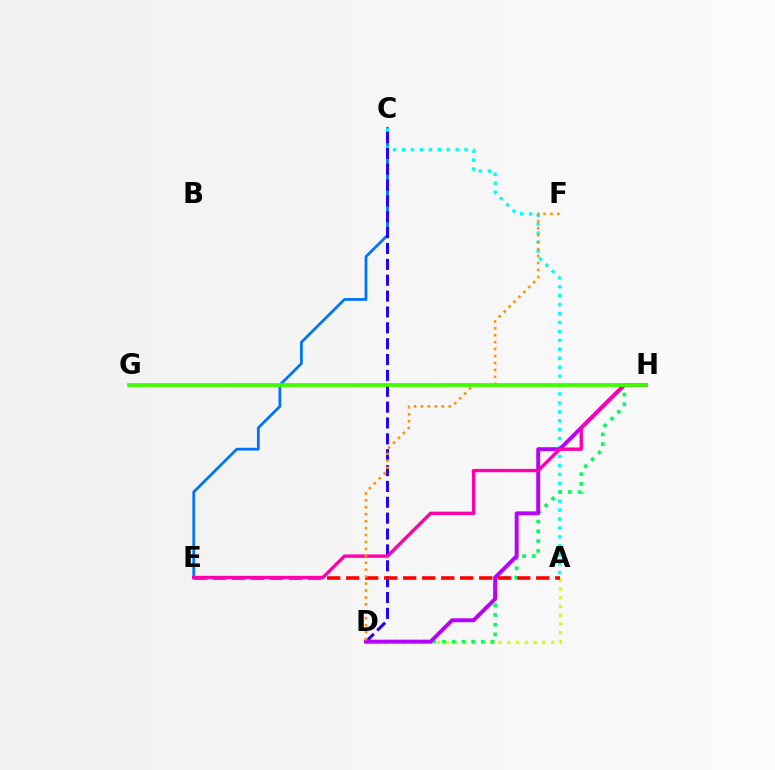{('A', 'D'): [{'color': '#d1ff00', 'line_style': 'dotted', 'thickness': 2.38}], ('C', 'E'): [{'color': '#0074ff', 'line_style': 'solid', 'thickness': 2.0}], ('A', 'C'): [{'color': '#00fff6', 'line_style': 'dotted', 'thickness': 2.43}], ('D', 'H'): [{'color': '#00ff5c', 'line_style': 'dotted', 'thickness': 2.65}, {'color': '#b900ff', 'line_style': 'solid', 'thickness': 2.83}], ('C', 'D'): [{'color': '#2500ff', 'line_style': 'dashed', 'thickness': 2.16}], ('A', 'E'): [{'color': '#ff0000', 'line_style': 'dashed', 'thickness': 2.58}], ('E', 'H'): [{'color': '#ff00ac', 'line_style': 'solid', 'thickness': 2.43}], ('D', 'F'): [{'color': '#ff9400', 'line_style': 'dotted', 'thickness': 1.88}], ('G', 'H'): [{'color': '#3dff00', 'line_style': 'solid', 'thickness': 2.72}]}